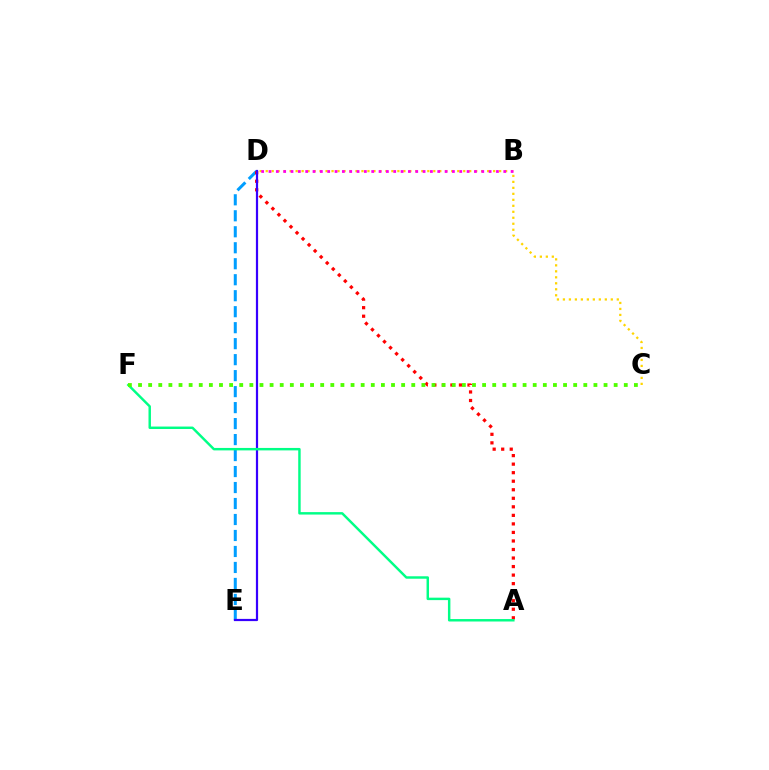{('D', 'E'): [{'color': '#009eff', 'line_style': 'dashed', 'thickness': 2.17}, {'color': '#3700ff', 'line_style': 'solid', 'thickness': 1.59}], ('C', 'D'): [{'color': '#ffd500', 'line_style': 'dotted', 'thickness': 1.63}], ('A', 'D'): [{'color': '#ff0000', 'line_style': 'dotted', 'thickness': 2.32}], ('B', 'D'): [{'color': '#ff00ed', 'line_style': 'dotted', 'thickness': 1.99}], ('A', 'F'): [{'color': '#00ff86', 'line_style': 'solid', 'thickness': 1.76}], ('C', 'F'): [{'color': '#4fff00', 'line_style': 'dotted', 'thickness': 2.75}]}